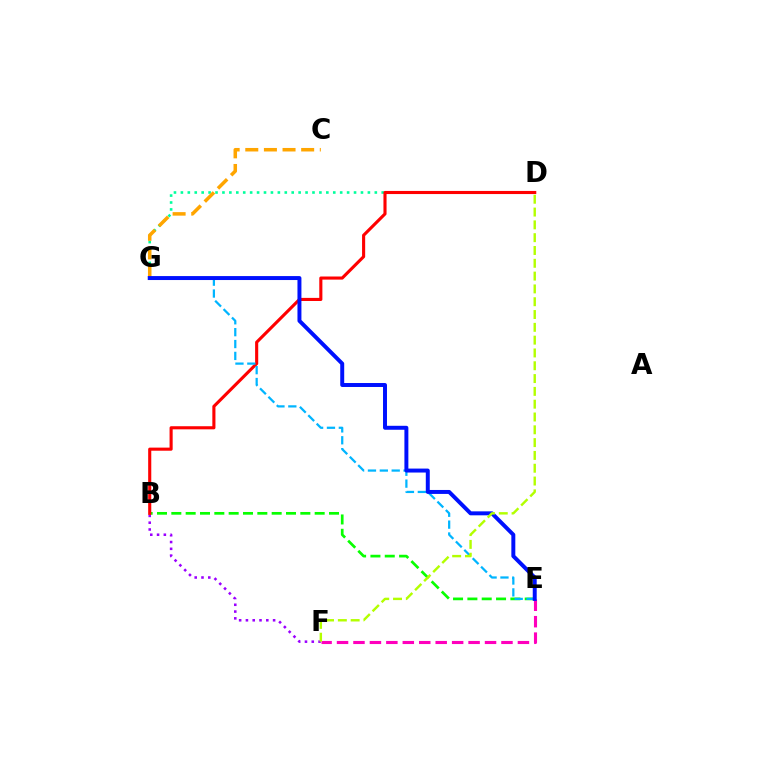{('D', 'G'): [{'color': '#00ff9d', 'line_style': 'dotted', 'thickness': 1.88}], ('B', 'E'): [{'color': '#08ff00', 'line_style': 'dashed', 'thickness': 1.95}], ('E', 'F'): [{'color': '#ff00bd', 'line_style': 'dashed', 'thickness': 2.23}], ('B', 'F'): [{'color': '#9b00ff', 'line_style': 'dotted', 'thickness': 1.84}], ('C', 'G'): [{'color': '#ffa500', 'line_style': 'dashed', 'thickness': 2.53}], ('B', 'D'): [{'color': '#ff0000', 'line_style': 'solid', 'thickness': 2.24}], ('E', 'G'): [{'color': '#00b5ff', 'line_style': 'dashed', 'thickness': 1.61}, {'color': '#0010ff', 'line_style': 'solid', 'thickness': 2.85}], ('D', 'F'): [{'color': '#b3ff00', 'line_style': 'dashed', 'thickness': 1.74}]}